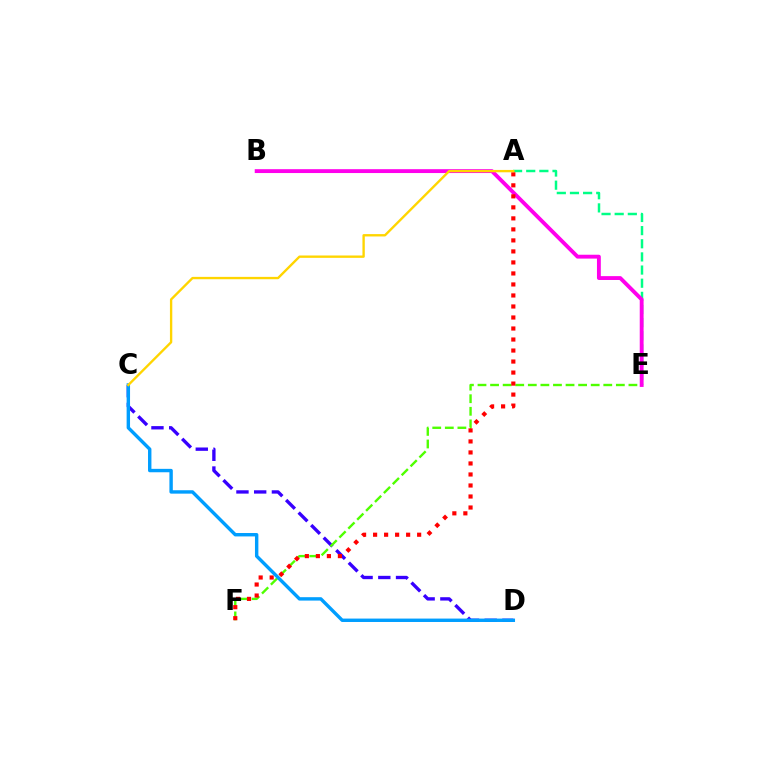{('A', 'E'): [{'color': '#00ff86', 'line_style': 'dashed', 'thickness': 1.79}], ('C', 'D'): [{'color': '#3700ff', 'line_style': 'dashed', 'thickness': 2.41}, {'color': '#009eff', 'line_style': 'solid', 'thickness': 2.45}], ('E', 'F'): [{'color': '#4fff00', 'line_style': 'dashed', 'thickness': 1.71}], ('B', 'E'): [{'color': '#ff00ed', 'line_style': 'solid', 'thickness': 2.78}], ('A', 'F'): [{'color': '#ff0000', 'line_style': 'dotted', 'thickness': 2.99}], ('A', 'C'): [{'color': '#ffd500', 'line_style': 'solid', 'thickness': 1.7}]}